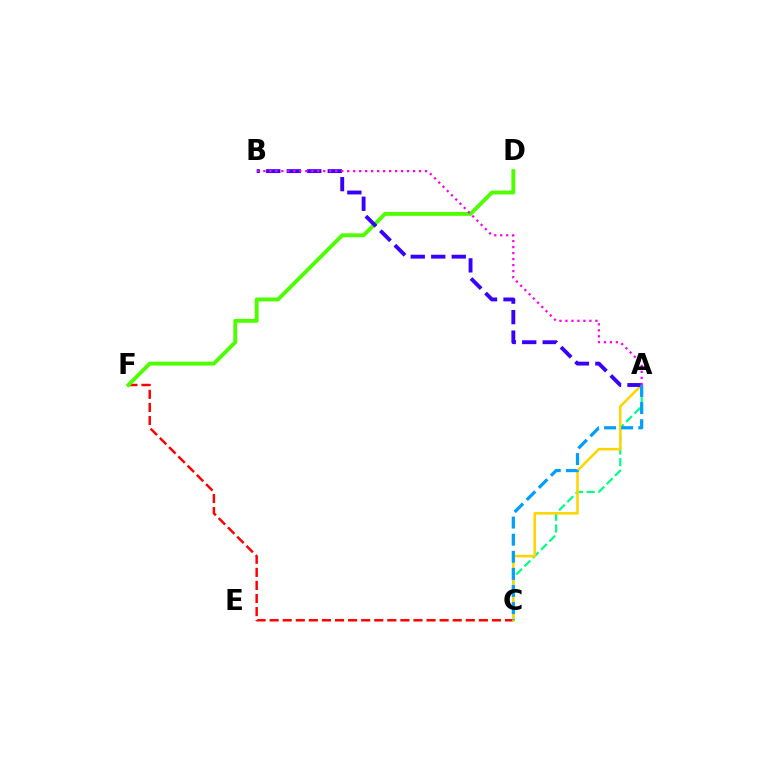{('C', 'F'): [{'color': '#ff0000', 'line_style': 'dashed', 'thickness': 1.78}], ('A', 'C'): [{'color': '#00ff86', 'line_style': 'dashed', 'thickness': 1.59}, {'color': '#ffd500', 'line_style': 'solid', 'thickness': 1.84}, {'color': '#009eff', 'line_style': 'dashed', 'thickness': 2.32}], ('D', 'F'): [{'color': '#4fff00', 'line_style': 'solid', 'thickness': 2.8}], ('A', 'B'): [{'color': '#3700ff', 'line_style': 'dashed', 'thickness': 2.78}, {'color': '#ff00ed', 'line_style': 'dotted', 'thickness': 1.63}]}